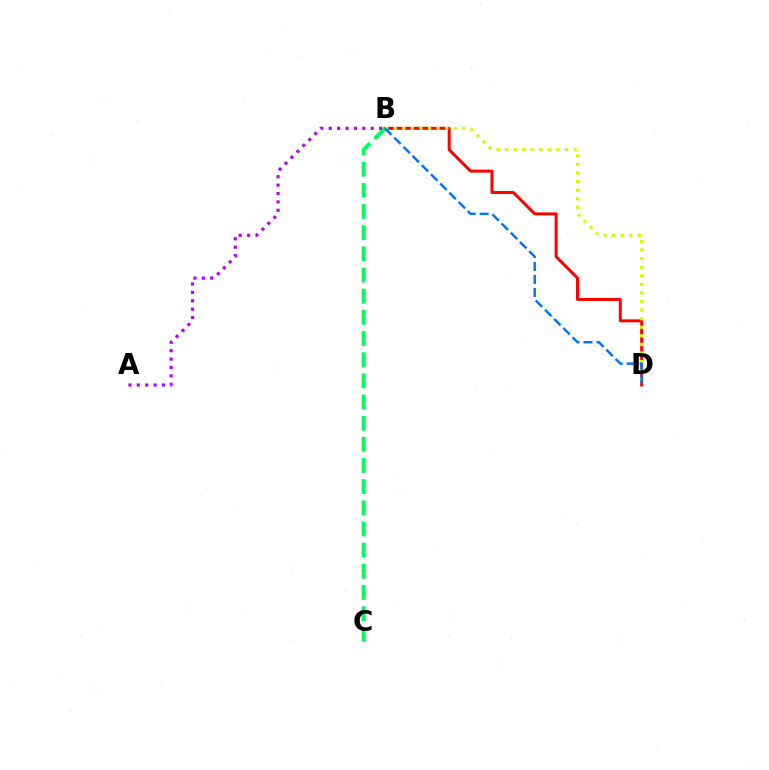{('B', 'D'): [{'color': '#ff0000', 'line_style': 'solid', 'thickness': 2.15}, {'color': '#d1ff00', 'line_style': 'dotted', 'thickness': 2.33}, {'color': '#0074ff', 'line_style': 'dashed', 'thickness': 1.77}], ('B', 'C'): [{'color': '#00ff5c', 'line_style': 'dashed', 'thickness': 2.88}], ('A', 'B'): [{'color': '#b900ff', 'line_style': 'dotted', 'thickness': 2.28}]}